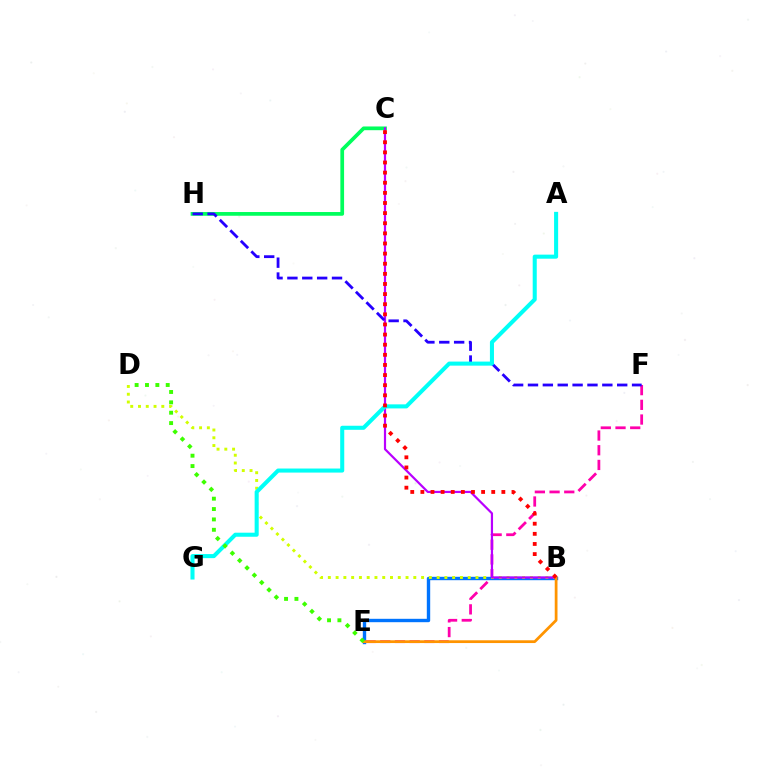{('E', 'F'): [{'color': '#ff00ac', 'line_style': 'dashed', 'thickness': 2.0}], ('B', 'E'): [{'color': '#0074ff', 'line_style': 'solid', 'thickness': 2.43}, {'color': '#ff9400', 'line_style': 'solid', 'thickness': 1.99}], ('C', 'H'): [{'color': '#00ff5c', 'line_style': 'solid', 'thickness': 2.68}], ('B', 'D'): [{'color': '#d1ff00', 'line_style': 'dotted', 'thickness': 2.11}], ('B', 'C'): [{'color': '#b900ff', 'line_style': 'solid', 'thickness': 1.58}, {'color': '#ff0000', 'line_style': 'dotted', 'thickness': 2.75}], ('F', 'H'): [{'color': '#2500ff', 'line_style': 'dashed', 'thickness': 2.02}], ('A', 'G'): [{'color': '#00fff6', 'line_style': 'solid', 'thickness': 2.92}], ('D', 'E'): [{'color': '#3dff00', 'line_style': 'dotted', 'thickness': 2.82}]}